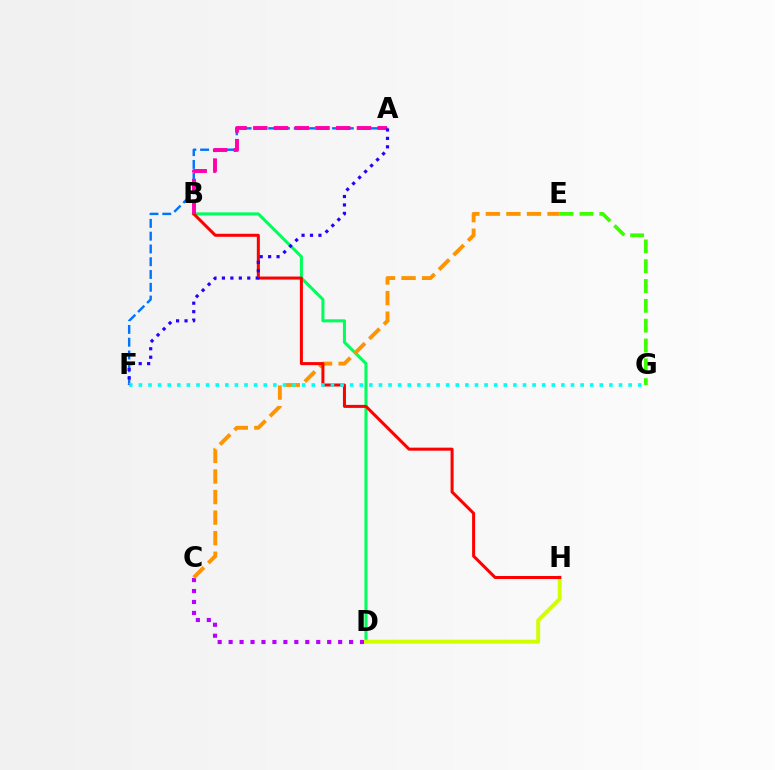{('B', 'D'): [{'color': '#00ff5c', 'line_style': 'solid', 'thickness': 2.19}], ('C', 'D'): [{'color': '#b900ff', 'line_style': 'dotted', 'thickness': 2.98}], ('A', 'F'): [{'color': '#0074ff', 'line_style': 'dashed', 'thickness': 1.74}, {'color': '#2500ff', 'line_style': 'dotted', 'thickness': 2.3}], ('C', 'E'): [{'color': '#ff9400', 'line_style': 'dashed', 'thickness': 2.79}], ('D', 'H'): [{'color': '#d1ff00', 'line_style': 'solid', 'thickness': 2.82}], ('B', 'H'): [{'color': '#ff0000', 'line_style': 'solid', 'thickness': 2.18}], ('F', 'G'): [{'color': '#00fff6', 'line_style': 'dotted', 'thickness': 2.61}], ('E', 'G'): [{'color': '#3dff00', 'line_style': 'dashed', 'thickness': 2.69}], ('A', 'B'): [{'color': '#ff00ac', 'line_style': 'dashed', 'thickness': 2.82}]}